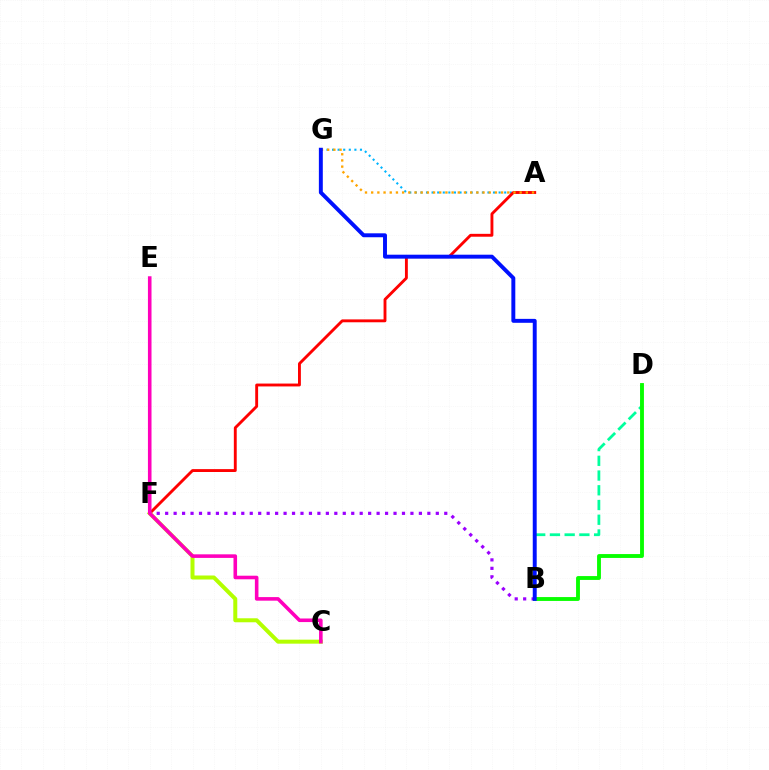{('A', 'G'): [{'color': '#00b5ff', 'line_style': 'dotted', 'thickness': 1.52}, {'color': '#ffa500', 'line_style': 'dotted', 'thickness': 1.68}], ('A', 'F'): [{'color': '#ff0000', 'line_style': 'solid', 'thickness': 2.07}], ('C', 'F'): [{'color': '#b3ff00', 'line_style': 'solid', 'thickness': 2.88}], ('B', 'F'): [{'color': '#9b00ff', 'line_style': 'dotted', 'thickness': 2.3}], ('B', 'D'): [{'color': '#00ff9d', 'line_style': 'dashed', 'thickness': 2.0}, {'color': '#08ff00', 'line_style': 'solid', 'thickness': 2.78}], ('C', 'E'): [{'color': '#ff00bd', 'line_style': 'solid', 'thickness': 2.58}], ('B', 'G'): [{'color': '#0010ff', 'line_style': 'solid', 'thickness': 2.83}]}